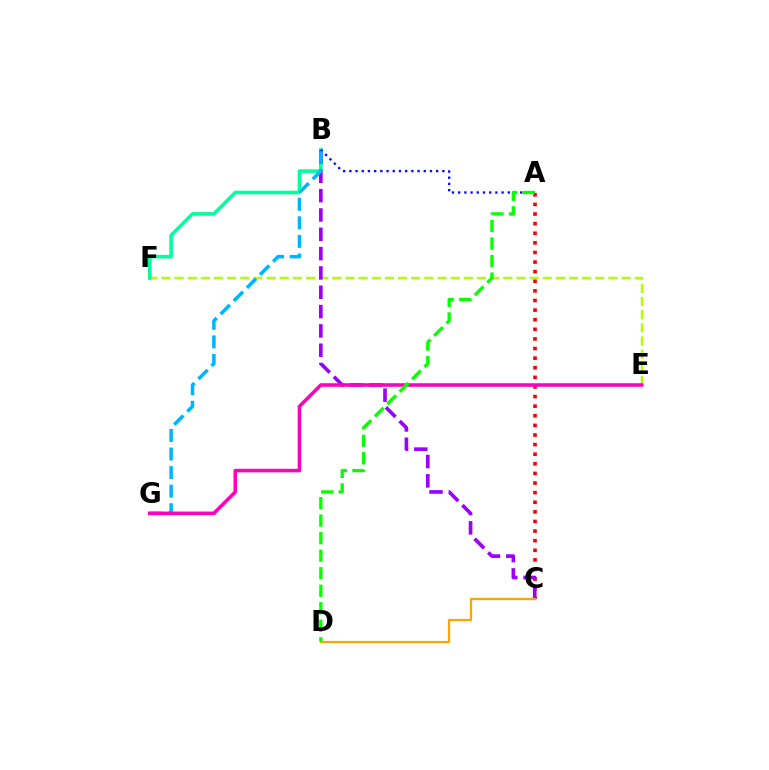{('E', 'F'): [{'color': '#b3ff00', 'line_style': 'dashed', 'thickness': 1.79}], ('A', 'C'): [{'color': '#ff0000', 'line_style': 'dotted', 'thickness': 2.61}], ('B', 'F'): [{'color': '#00ff9d', 'line_style': 'solid', 'thickness': 2.56}], ('B', 'C'): [{'color': '#9b00ff', 'line_style': 'dashed', 'thickness': 2.62}], ('A', 'B'): [{'color': '#0010ff', 'line_style': 'dotted', 'thickness': 1.68}], ('C', 'D'): [{'color': '#ffa500', 'line_style': 'solid', 'thickness': 1.62}], ('B', 'G'): [{'color': '#00b5ff', 'line_style': 'dashed', 'thickness': 2.52}], ('E', 'G'): [{'color': '#ff00bd', 'line_style': 'solid', 'thickness': 2.56}], ('A', 'D'): [{'color': '#08ff00', 'line_style': 'dashed', 'thickness': 2.38}]}